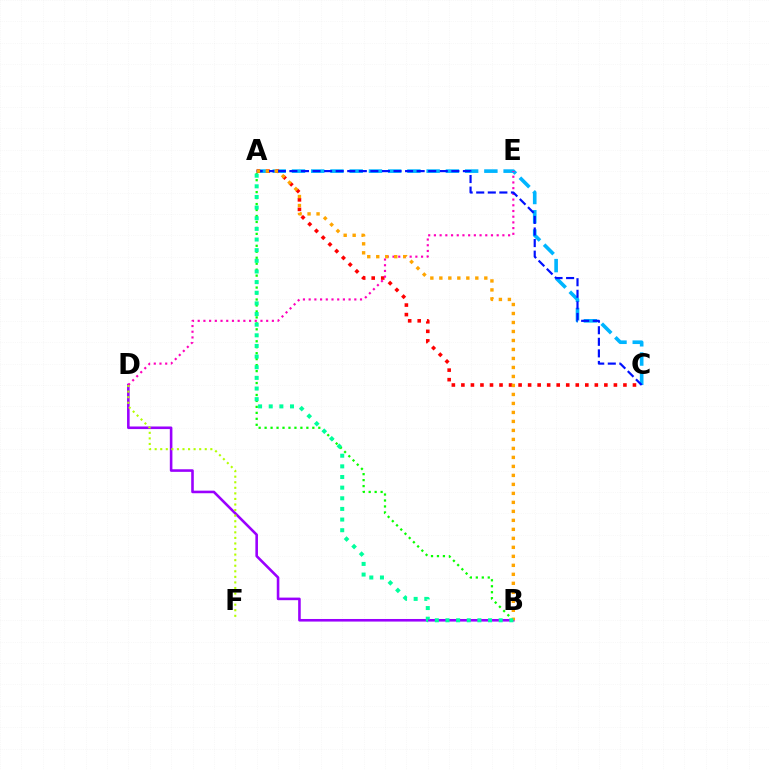{('A', 'C'): [{'color': '#00b5ff', 'line_style': 'dashed', 'thickness': 2.61}, {'color': '#ff0000', 'line_style': 'dotted', 'thickness': 2.59}, {'color': '#0010ff', 'line_style': 'dashed', 'thickness': 1.57}], ('B', 'D'): [{'color': '#9b00ff', 'line_style': 'solid', 'thickness': 1.86}], ('D', 'E'): [{'color': '#ff00bd', 'line_style': 'dotted', 'thickness': 1.55}], ('A', 'B'): [{'color': '#08ff00', 'line_style': 'dotted', 'thickness': 1.62}, {'color': '#ffa500', 'line_style': 'dotted', 'thickness': 2.44}, {'color': '#00ff9d', 'line_style': 'dotted', 'thickness': 2.89}], ('D', 'F'): [{'color': '#b3ff00', 'line_style': 'dotted', 'thickness': 1.51}]}